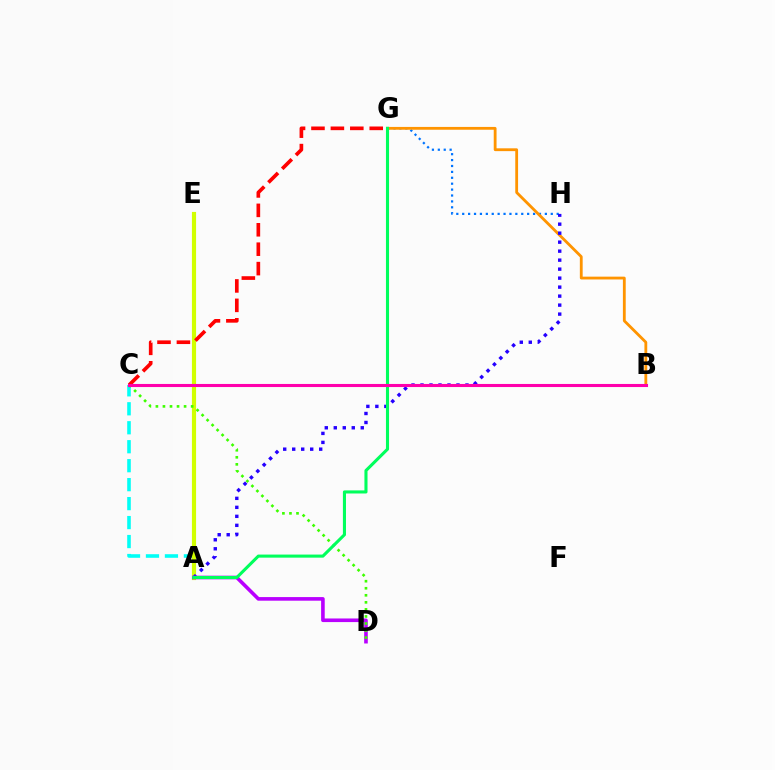{('G', 'H'): [{'color': '#0074ff', 'line_style': 'dotted', 'thickness': 1.6}], ('B', 'G'): [{'color': '#ff9400', 'line_style': 'solid', 'thickness': 2.02}], ('A', 'C'): [{'color': '#00fff6', 'line_style': 'dashed', 'thickness': 2.58}], ('A', 'E'): [{'color': '#d1ff00', 'line_style': 'solid', 'thickness': 2.99}], ('A', 'H'): [{'color': '#2500ff', 'line_style': 'dotted', 'thickness': 2.44}], ('A', 'D'): [{'color': '#b900ff', 'line_style': 'solid', 'thickness': 2.6}], ('C', 'D'): [{'color': '#3dff00', 'line_style': 'dotted', 'thickness': 1.91}], ('A', 'G'): [{'color': '#00ff5c', 'line_style': 'solid', 'thickness': 2.22}], ('C', 'G'): [{'color': '#ff0000', 'line_style': 'dashed', 'thickness': 2.64}], ('B', 'C'): [{'color': '#ff00ac', 'line_style': 'solid', 'thickness': 2.22}]}